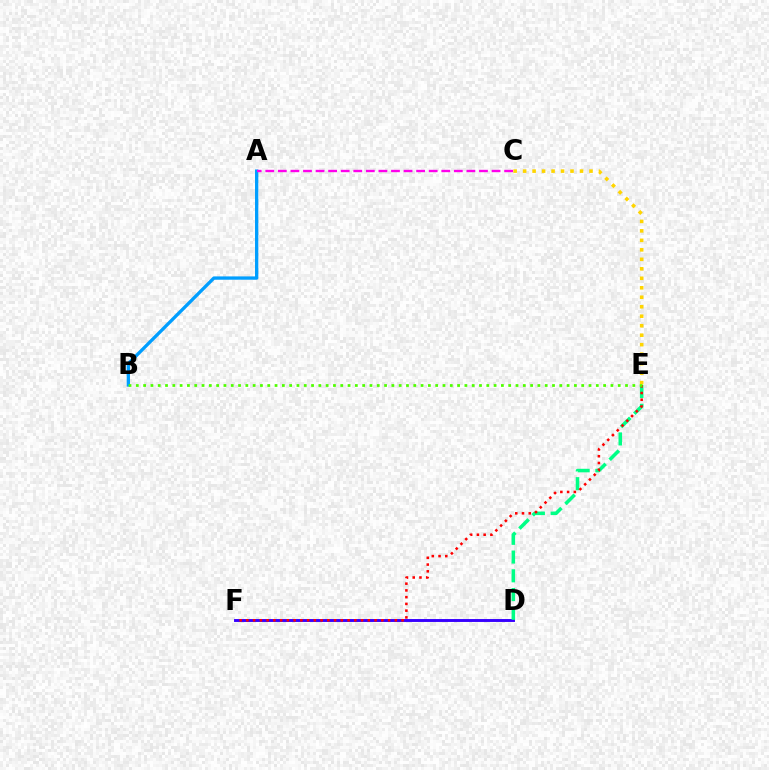{('C', 'E'): [{'color': '#ffd500', 'line_style': 'dotted', 'thickness': 2.58}], ('D', 'F'): [{'color': '#3700ff', 'line_style': 'solid', 'thickness': 2.1}], ('A', 'B'): [{'color': '#009eff', 'line_style': 'solid', 'thickness': 2.38}], ('D', 'E'): [{'color': '#00ff86', 'line_style': 'dashed', 'thickness': 2.55}], ('A', 'C'): [{'color': '#ff00ed', 'line_style': 'dashed', 'thickness': 1.71}], ('E', 'F'): [{'color': '#ff0000', 'line_style': 'dotted', 'thickness': 1.83}], ('B', 'E'): [{'color': '#4fff00', 'line_style': 'dotted', 'thickness': 1.98}]}